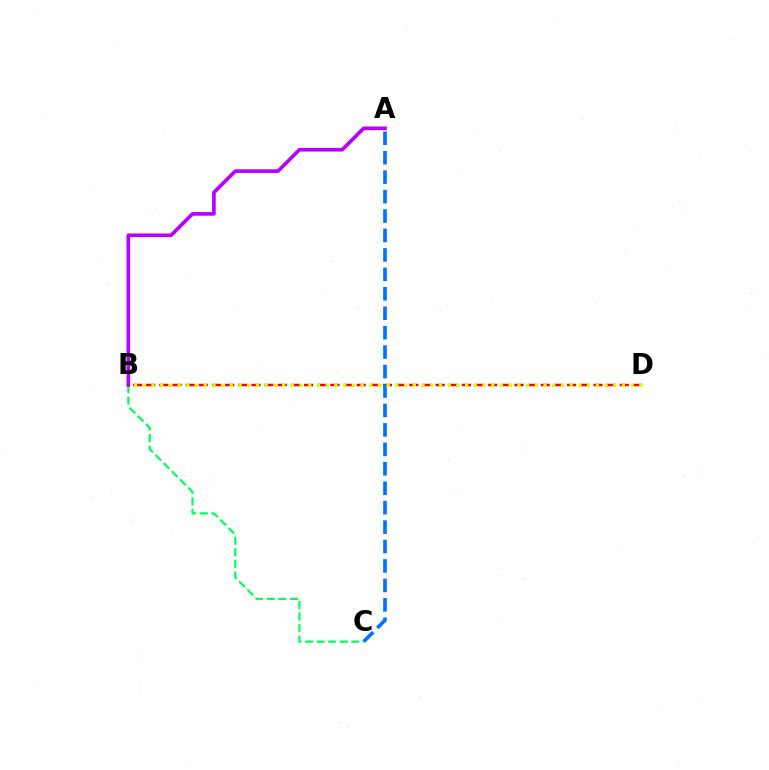{('B', 'C'): [{'color': '#00ff5c', 'line_style': 'dashed', 'thickness': 1.57}], ('A', 'B'): [{'color': '#b900ff', 'line_style': 'solid', 'thickness': 2.63}], ('B', 'D'): [{'color': '#ff0000', 'line_style': 'dashed', 'thickness': 1.79}, {'color': '#d1ff00', 'line_style': 'dotted', 'thickness': 2.37}], ('A', 'C'): [{'color': '#0074ff', 'line_style': 'dashed', 'thickness': 2.64}]}